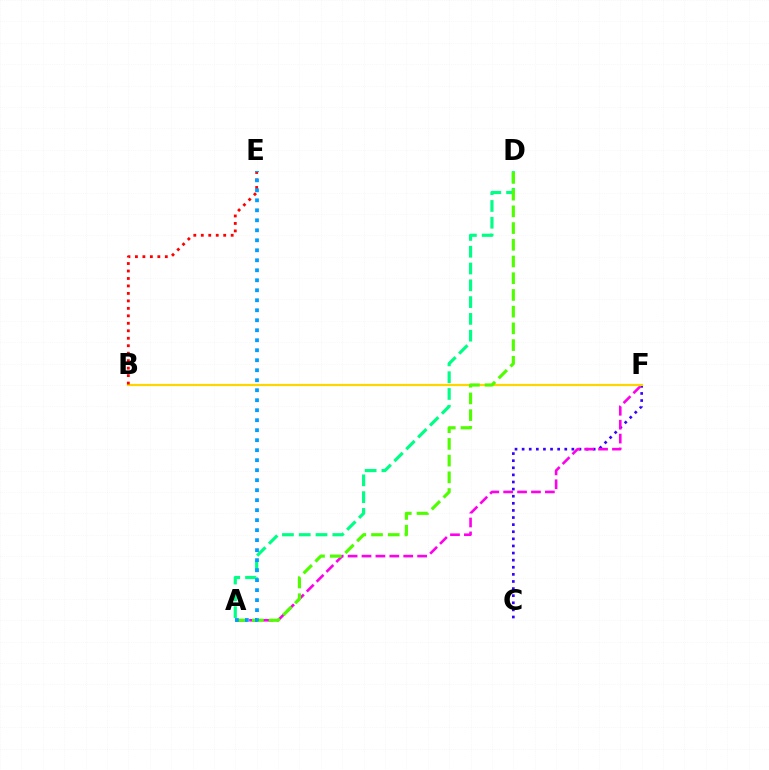{('C', 'F'): [{'color': '#3700ff', 'line_style': 'dotted', 'thickness': 1.93}], ('A', 'F'): [{'color': '#ff00ed', 'line_style': 'dashed', 'thickness': 1.89}], ('A', 'D'): [{'color': '#00ff86', 'line_style': 'dashed', 'thickness': 2.28}, {'color': '#4fff00', 'line_style': 'dashed', 'thickness': 2.27}], ('B', 'F'): [{'color': '#ffd500', 'line_style': 'solid', 'thickness': 1.59}], ('B', 'E'): [{'color': '#ff0000', 'line_style': 'dotted', 'thickness': 2.03}], ('A', 'E'): [{'color': '#009eff', 'line_style': 'dotted', 'thickness': 2.72}]}